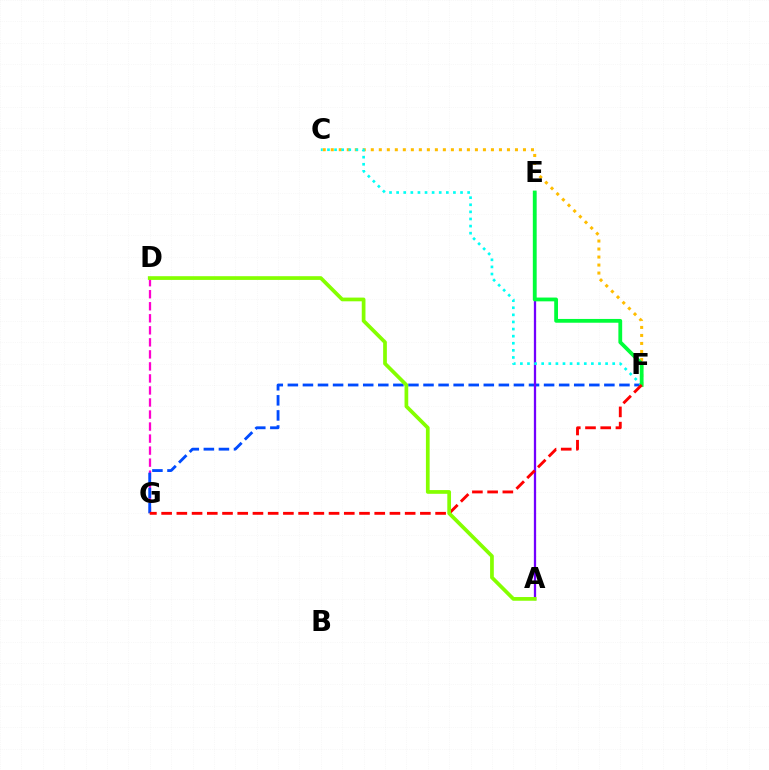{('D', 'G'): [{'color': '#ff00cf', 'line_style': 'dashed', 'thickness': 1.63}], ('F', 'G'): [{'color': '#004bff', 'line_style': 'dashed', 'thickness': 2.05}, {'color': '#ff0000', 'line_style': 'dashed', 'thickness': 2.07}], ('C', 'F'): [{'color': '#ffbd00', 'line_style': 'dotted', 'thickness': 2.18}, {'color': '#00fff6', 'line_style': 'dotted', 'thickness': 1.93}], ('A', 'E'): [{'color': '#7200ff', 'line_style': 'solid', 'thickness': 1.64}], ('E', 'F'): [{'color': '#00ff39', 'line_style': 'solid', 'thickness': 2.73}], ('A', 'D'): [{'color': '#84ff00', 'line_style': 'solid', 'thickness': 2.68}]}